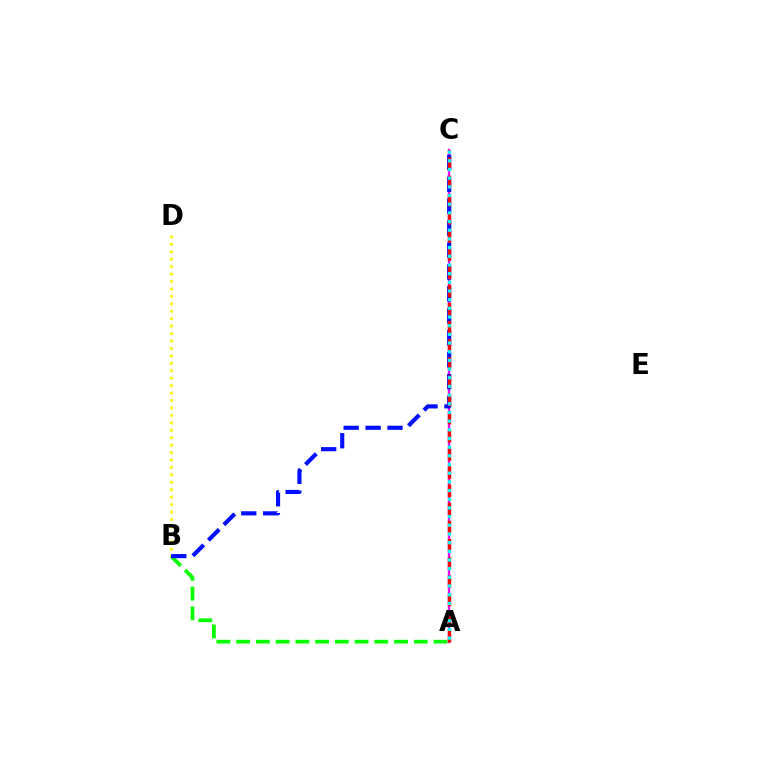{('A', 'B'): [{'color': '#08ff00', 'line_style': 'dashed', 'thickness': 2.68}], ('B', 'D'): [{'color': '#fcf500', 'line_style': 'dotted', 'thickness': 2.02}], ('A', 'C'): [{'color': '#ee00ff', 'line_style': 'solid', 'thickness': 1.67}, {'color': '#ff0000', 'line_style': 'dashed', 'thickness': 2.47}, {'color': '#00fff6', 'line_style': 'dotted', 'thickness': 2.36}], ('B', 'C'): [{'color': '#0010ff', 'line_style': 'dashed', 'thickness': 2.98}]}